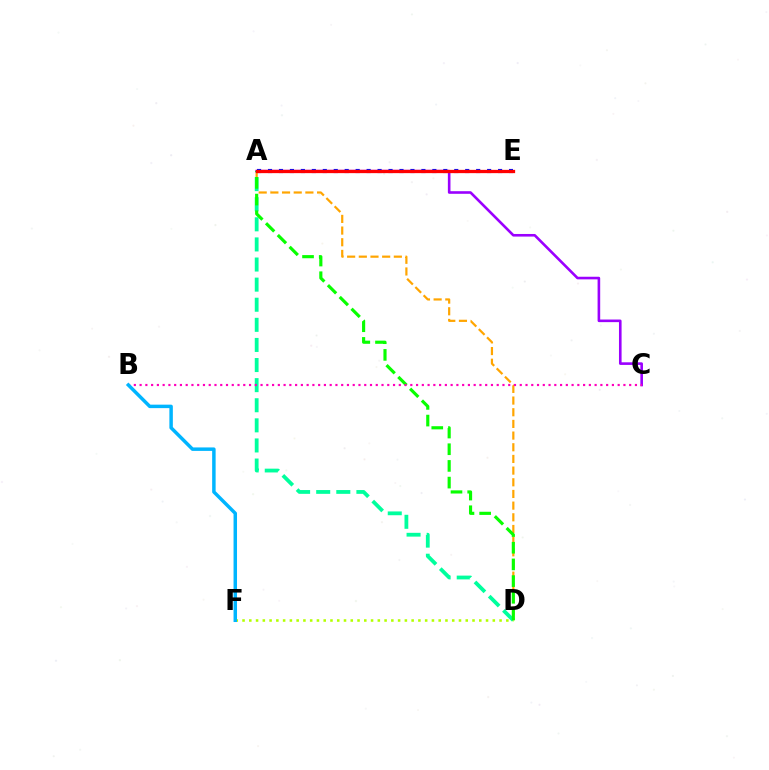{('A', 'D'): [{'color': '#ffa500', 'line_style': 'dashed', 'thickness': 1.59}, {'color': '#00ff9d', 'line_style': 'dashed', 'thickness': 2.73}, {'color': '#08ff00', 'line_style': 'dashed', 'thickness': 2.27}], ('A', 'C'): [{'color': '#9b00ff', 'line_style': 'solid', 'thickness': 1.88}], ('D', 'F'): [{'color': '#b3ff00', 'line_style': 'dotted', 'thickness': 1.84}], ('A', 'E'): [{'color': '#0010ff', 'line_style': 'dotted', 'thickness': 2.98}, {'color': '#ff0000', 'line_style': 'solid', 'thickness': 2.36}], ('B', 'C'): [{'color': '#ff00bd', 'line_style': 'dotted', 'thickness': 1.56}], ('B', 'F'): [{'color': '#00b5ff', 'line_style': 'solid', 'thickness': 2.5}]}